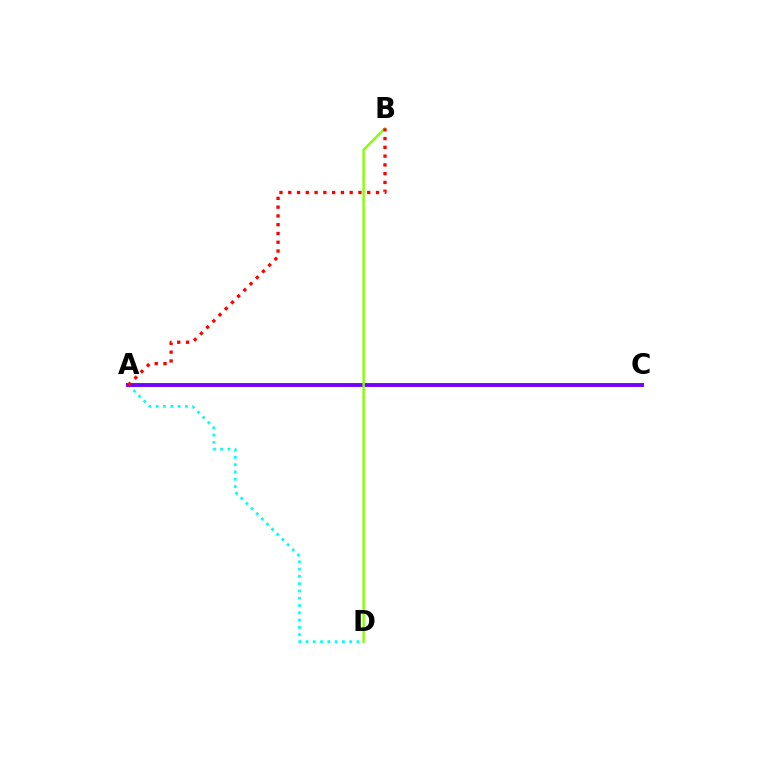{('A', 'D'): [{'color': '#00fff6', 'line_style': 'dotted', 'thickness': 1.98}], ('A', 'C'): [{'color': '#7200ff', 'line_style': 'solid', 'thickness': 2.8}], ('B', 'D'): [{'color': '#84ff00', 'line_style': 'solid', 'thickness': 1.71}], ('A', 'B'): [{'color': '#ff0000', 'line_style': 'dotted', 'thickness': 2.38}]}